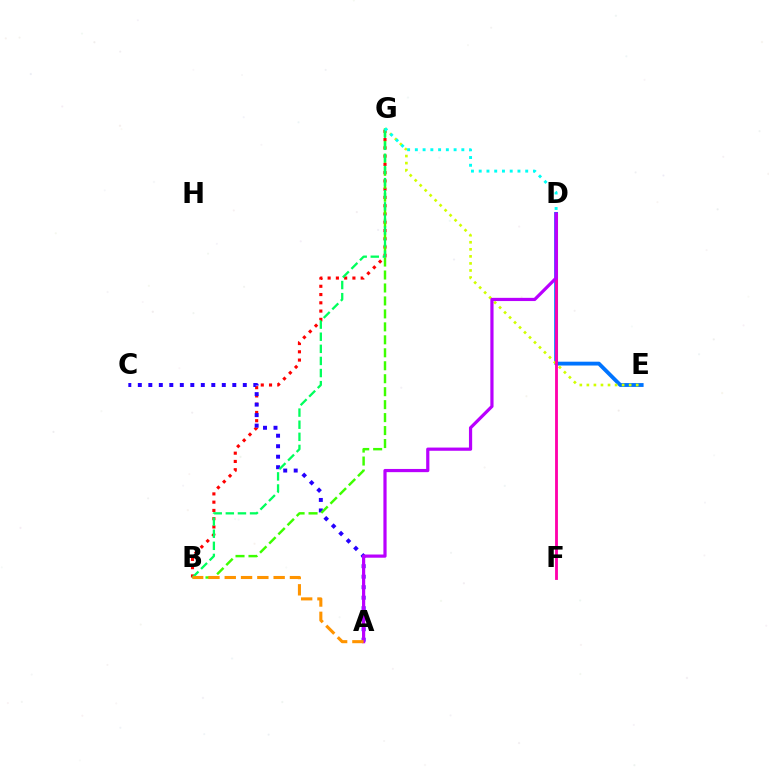{('D', 'E'): [{'color': '#0074ff', 'line_style': 'solid', 'thickness': 2.77}], ('B', 'G'): [{'color': '#ff0000', 'line_style': 'dotted', 'thickness': 2.25}, {'color': '#3dff00', 'line_style': 'dashed', 'thickness': 1.76}, {'color': '#00ff5c', 'line_style': 'dashed', 'thickness': 1.64}], ('E', 'G'): [{'color': '#d1ff00', 'line_style': 'dotted', 'thickness': 1.92}], ('D', 'F'): [{'color': '#ff00ac', 'line_style': 'solid', 'thickness': 2.04}], ('A', 'C'): [{'color': '#2500ff', 'line_style': 'dotted', 'thickness': 2.85}], ('A', 'D'): [{'color': '#b900ff', 'line_style': 'solid', 'thickness': 2.31}], ('A', 'B'): [{'color': '#ff9400', 'line_style': 'dashed', 'thickness': 2.21}], ('D', 'G'): [{'color': '#00fff6', 'line_style': 'dotted', 'thickness': 2.11}]}